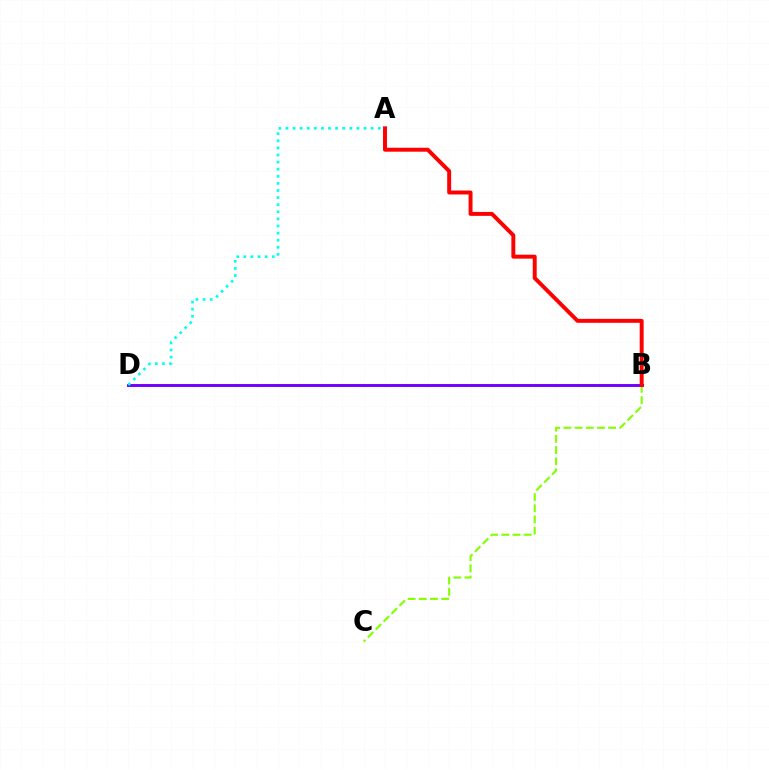{('B', 'C'): [{'color': '#84ff00', 'line_style': 'dashed', 'thickness': 1.52}], ('B', 'D'): [{'color': '#7200ff', 'line_style': 'solid', 'thickness': 2.11}], ('A', 'B'): [{'color': '#ff0000', 'line_style': 'solid', 'thickness': 2.84}], ('A', 'D'): [{'color': '#00fff6', 'line_style': 'dotted', 'thickness': 1.93}]}